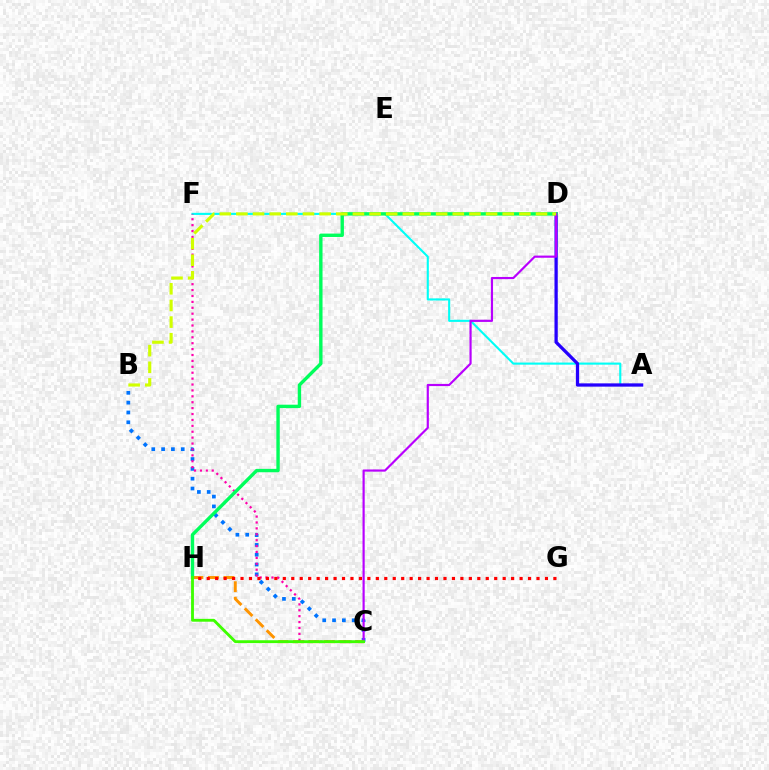{('A', 'F'): [{'color': '#00fff6', 'line_style': 'solid', 'thickness': 1.52}], ('B', 'C'): [{'color': '#0074ff', 'line_style': 'dotted', 'thickness': 2.67}], ('C', 'H'): [{'color': '#ff9400', 'line_style': 'dashed', 'thickness': 2.11}, {'color': '#3dff00', 'line_style': 'solid', 'thickness': 2.05}], ('C', 'F'): [{'color': '#ff00ac', 'line_style': 'dotted', 'thickness': 1.6}], ('A', 'D'): [{'color': '#2500ff', 'line_style': 'solid', 'thickness': 2.35}], ('D', 'H'): [{'color': '#00ff5c', 'line_style': 'solid', 'thickness': 2.44}], ('C', 'D'): [{'color': '#b900ff', 'line_style': 'solid', 'thickness': 1.57}], ('G', 'H'): [{'color': '#ff0000', 'line_style': 'dotted', 'thickness': 2.3}], ('B', 'D'): [{'color': '#d1ff00', 'line_style': 'dashed', 'thickness': 2.26}]}